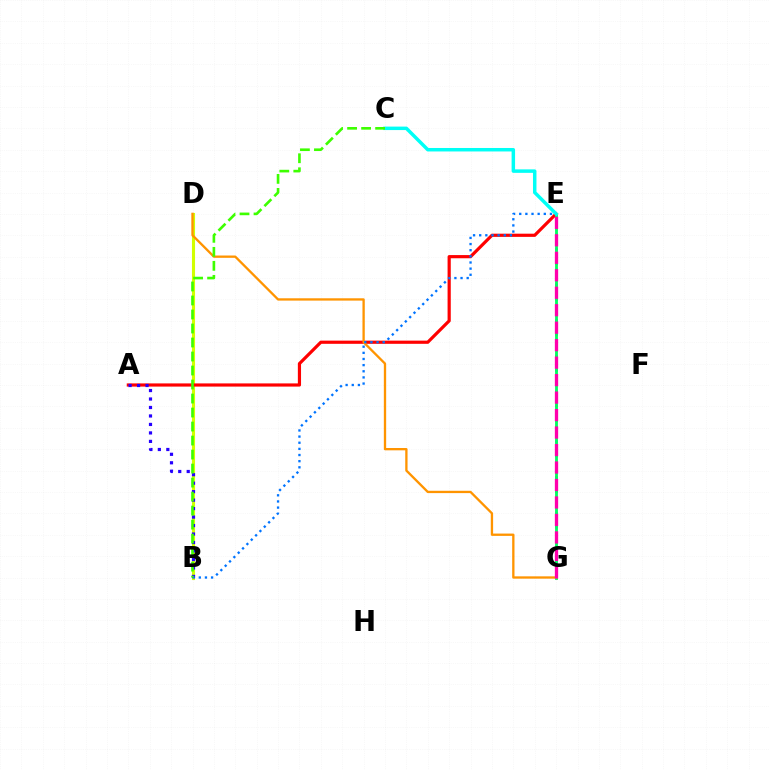{('B', 'D'): [{'color': '#d1ff00', 'line_style': 'solid', 'thickness': 2.23}], ('E', 'G'): [{'color': '#b900ff', 'line_style': 'dotted', 'thickness': 1.94}, {'color': '#00ff5c', 'line_style': 'solid', 'thickness': 2.04}, {'color': '#ff00ac', 'line_style': 'dashed', 'thickness': 2.37}], ('A', 'E'): [{'color': '#ff0000', 'line_style': 'solid', 'thickness': 2.3}], ('D', 'G'): [{'color': '#ff9400', 'line_style': 'solid', 'thickness': 1.67}], ('A', 'B'): [{'color': '#2500ff', 'line_style': 'dotted', 'thickness': 2.3}], ('C', 'E'): [{'color': '#00fff6', 'line_style': 'solid', 'thickness': 2.5}], ('B', 'E'): [{'color': '#0074ff', 'line_style': 'dotted', 'thickness': 1.67}], ('B', 'C'): [{'color': '#3dff00', 'line_style': 'dashed', 'thickness': 1.9}]}